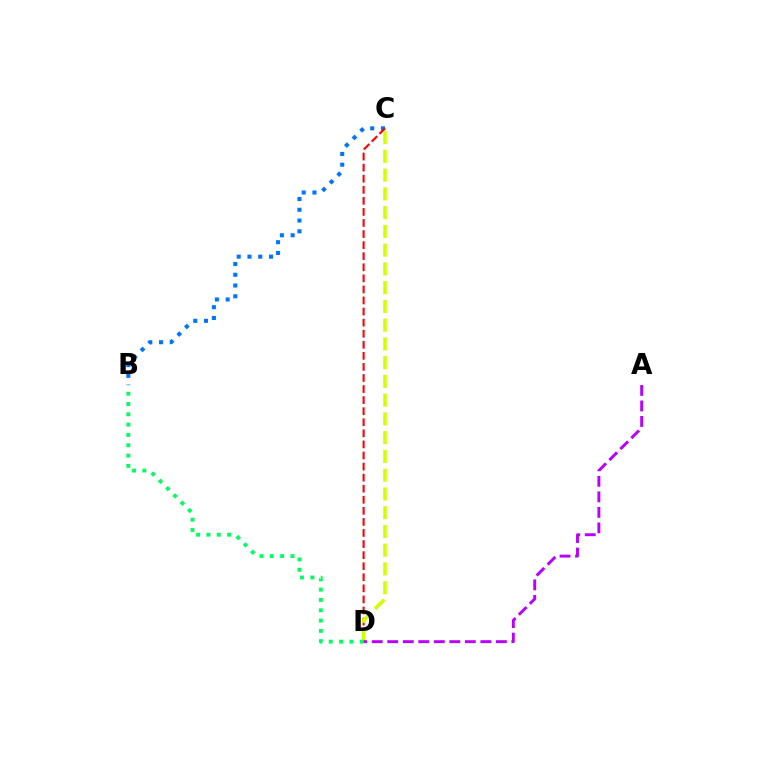{('B', 'C'): [{'color': '#0074ff', 'line_style': 'dotted', 'thickness': 2.92}], ('C', 'D'): [{'color': '#ff0000', 'line_style': 'dashed', 'thickness': 1.5}, {'color': '#d1ff00', 'line_style': 'dashed', 'thickness': 2.55}], ('B', 'D'): [{'color': '#00ff5c', 'line_style': 'dotted', 'thickness': 2.8}], ('A', 'D'): [{'color': '#b900ff', 'line_style': 'dashed', 'thickness': 2.11}]}